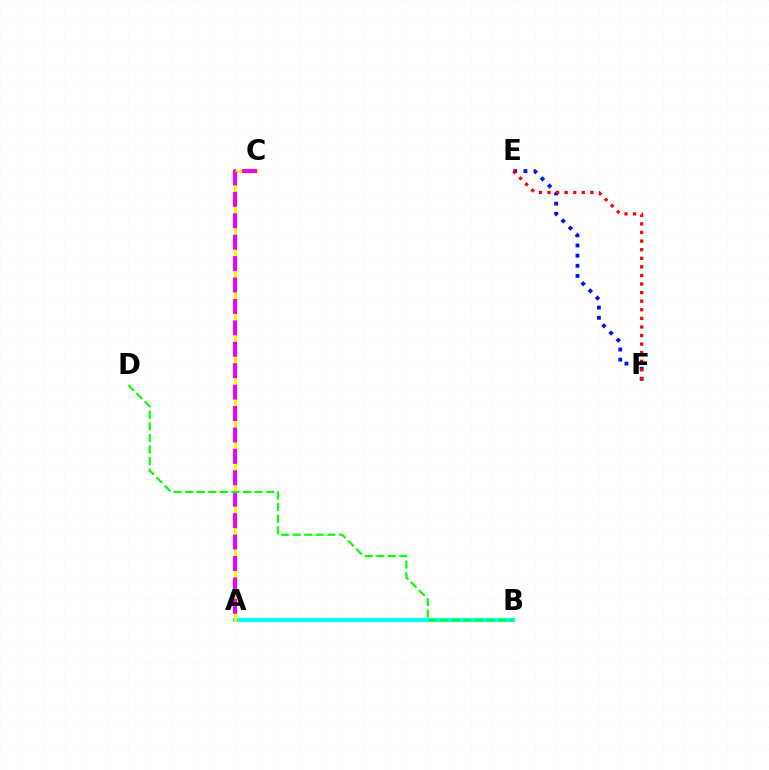{('A', 'B'): [{'color': '#00fff6', 'line_style': 'solid', 'thickness': 2.86}], ('A', 'C'): [{'color': '#fcf500', 'line_style': 'solid', 'thickness': 2.2}, {'color': '#ee00ff', 'line_style': 'dashed', 'thickness': 2.91}], ('E', 'F'): [{'color': '#0010ff', 'line_style': 'dotted', 'thickness': 2.76}, {'color': '#ff0000', 'line_style': 'dotted', 'thickness': 2.33}], ('B', 'D'): [{'color': '#08ff00', 'line_style': 'dashed', 'thickness': 1.57}]}